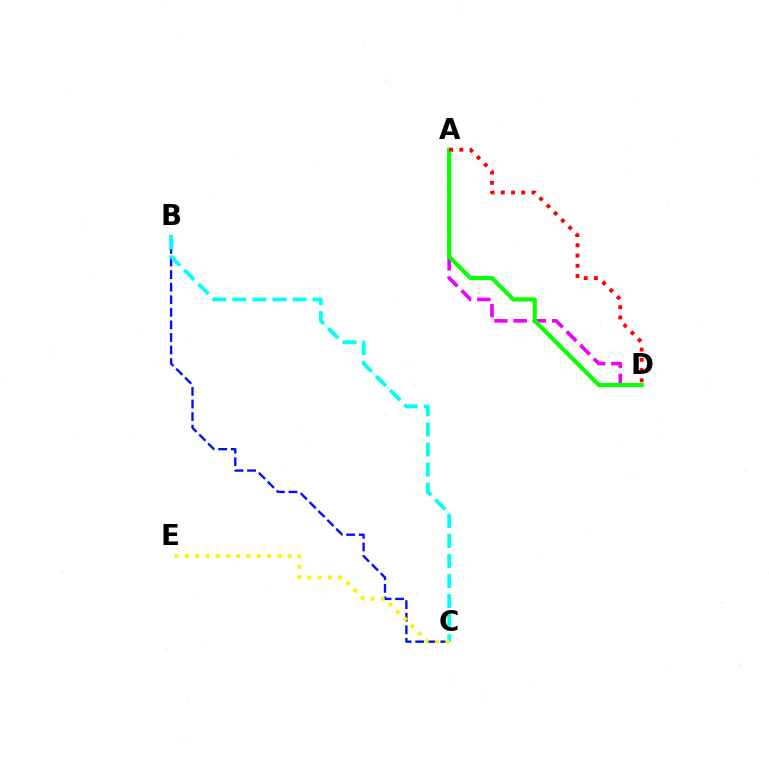{('B', 'C'): [{'color': '#0010ff', 'line_style': 'dashed', 'thickness': 1.71}, {'color': '#00fff6', 'line_style': 'dashed', 'thickness': 2.73}], ('A', 'D'): [{'color': '#ee00ff', 'line_style': 'dashed', 'thickness': 2.61}, {'color': '#08ff00', 'line_style': 'solid', 'thickness': 2.98}, {'color': '#ff0000', 'line_style': 'dotted', 'thickness': 2.78}], ('C', 'E'): [{'color': '#fcf500', 'line_style': 'dotted', 'thickness': 2.79}]}